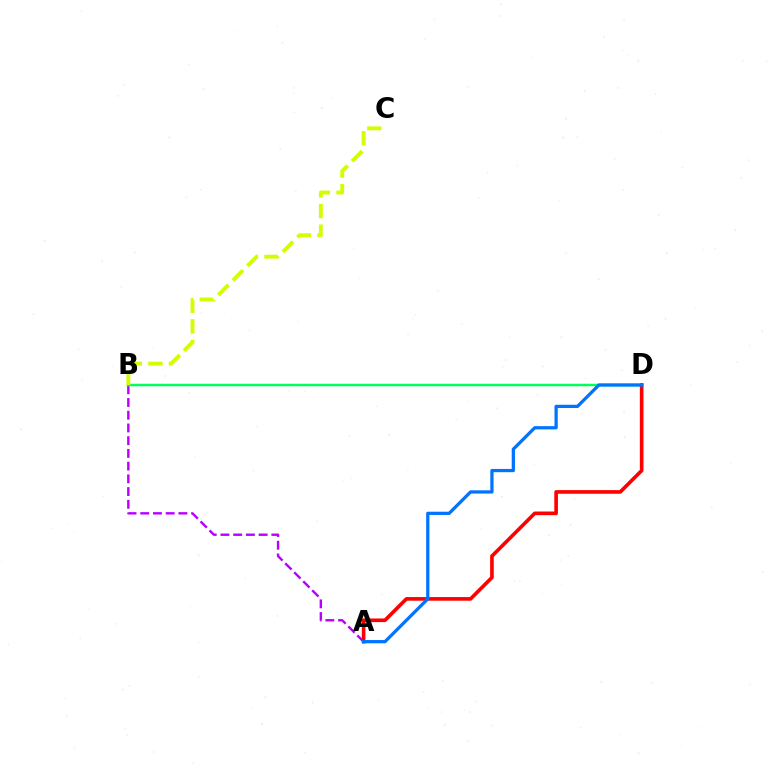{('A', 'B'): [{'color': '#b900ff', 'line_style': 'dashed', 'thickness': 1.73}], ('B', 'D'): [{'color': '#00ff5c', 'line_style': 'solid', 'thickness': 1.8}], ('A', 'D'): [{'color': '#ff0000', 'line_style': 'solid', 'thickness': 2.61}, {'color': '#0074ff', 'line_style': 'solid', 'thickness': 2.34}], ('B', 'C'): [{'color': '#d1ff00', 'line_style': 'dashed', 'thickness': 2.8}]}